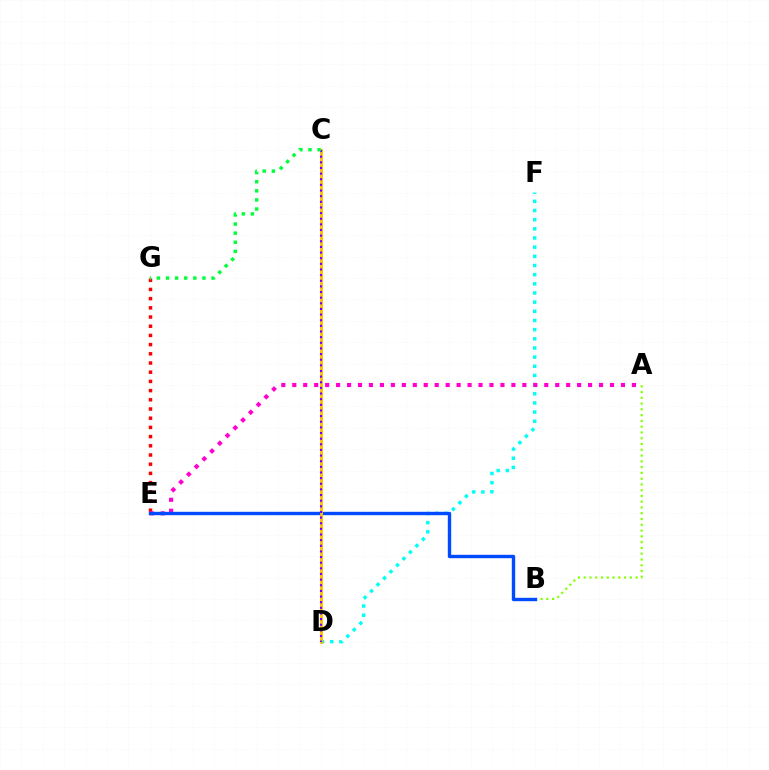{('D', 'F'): [{'color': '#00fff6', 'line_style': 'dotted', 'thickness': 2.49}], ('E', 'G'): [{'color': '#ff0000', 'line_style': 'dotted', 'thickness': 2.5}], ('A', 'E'): [{'color': '#ff00cf', 'line_style': 'dotted', 'thickness': 2.98}], ('A', 'B'): [{'color': '#84ff00', 'line_style': 'dotted', 'thickness': 1.57}], ('B', 'E'): [{'color': '#004bff', 'line_style': 'solid', 'thickness': 2.43}], ('C', 'D'): [{'color': '#ffbd00', 'line_style': 'solid', 'thickness': 2.06}, {'color': '#7200ff', 'line_style': 'dotted', 'thickness': 1.53}], ('C', 'G'): [{'color': '#00ff39', 'line_style': 'dotted', 'thickness': 2.47}]}